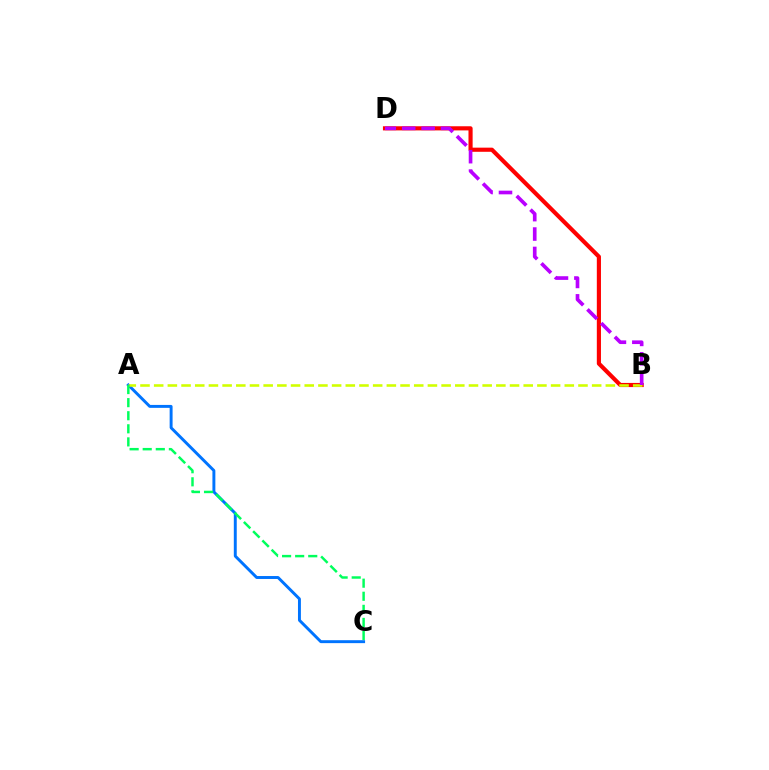{('B', 'D'): [{'color': '#ff0000', 'line_style': 'solid', 'thickness': 2.98}, {'color': '#b900ff', 'line_style': 'dashed', 'thickness': 2.64}], ('A', 'C'): [{'color': '#0074ff', 'line_style': 'solid', 'thickness': 2.11}, {'color': '#00ff5c', 'line_style': 'dashed', 'thickness': 1.78}], ('A', 'B'): [{'color': '#d1ff00', 'line_style': 'dashed', 'thickness': 1.86}]}